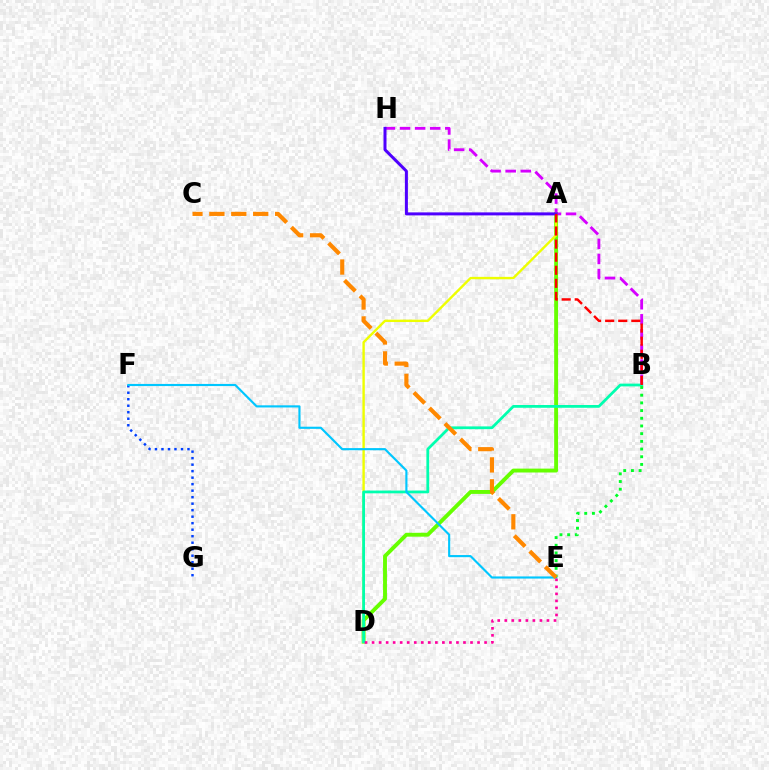{('A', 'D'): [{'color': '#66ff00', 'line_style': 'solid', 'thickness': 2.8}, {'color': '#eeff00', 'line_style': 'solid', 'thickness': 1.72}], ('B', 'H'): [{'color': '#d600ff', 'line_style': 'dashed', 'thickness': 2.05}], ('B', 'D'): [{'color': '#00ffaf', 'line_style': 'solid', 'thickness': 1.99}], ('A', 'H'): [{'color': '#4f00ff', 'line_style': 'solid', 'thickness': 2.16}], ('F', 'G'): [{'color': '#003fff', 'line_style': 'dotted', 'thickness': 1.77}], ('E', 'F'): [{'color': '#00c7ff', 'line_style': 'solid', 'thickness': 1.54}], ('A', 'B'): [{'color': '#ff0000', 'line_style': 'dashed', 'thickness': 1.78}], ('B', 'E'): [{'color': '#00ff27', 'line_style': 'dotted', 'thickness': 2.09}], ('D', 'E'): [{'color': '#ff00a0', 'line_style': 'dotted', 'thickness': 1.91}], ('C', 'E'): [{'color': '#ff8800', 'line_style': 'dashed', 'thickness': 2.98}]}